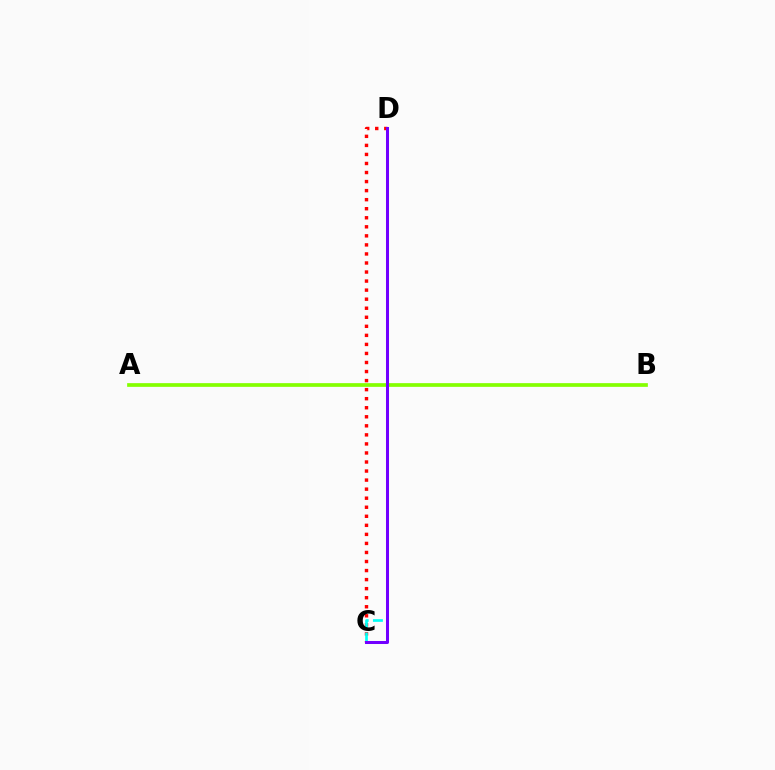{('C', 'D'): [{'color': '#ff0000', 'line_style': 'dotted', 'thickness': 2.46}, {'color': '#00fff6', 'line_style': 'dashed', 'thickness': 1.93}, {'color': '#7200ff', 'line_style': 'solid', 'thickness': 2.17}], ('A', 'B'): [{'color': '#84ff00', 'line_style': 'solid', 'thickness': 2.67}]}